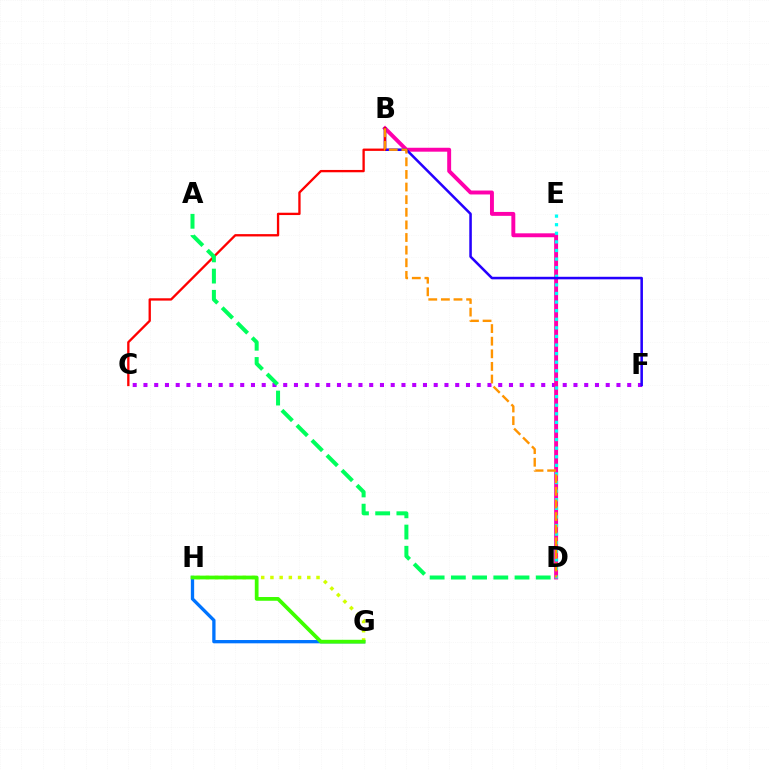{('G', 'H'): [{'color': '#0074ff', 'line_style': 'solid', 'thickness': 2.38}, {'color': '#d1ff00', 'line_style': 'dotted', 'thickness': 2.5}, {'color': '#3dff00', 'line_style': 'solid', 'thickness': 2.7}], ('C', 'F'): [{'color': '#b900ff', 'line_style': 'dotted', 'thickness': 2.92}], ('B', 'D'): [{'color': '#ff00ac', 'line_style': 'solid', 'thickness': 2.82}, {'color': '#ff9400', 'line_style': 'dashed', 'thickness': 1.71}], ('D', 'E'): [{'color': '#00fff6', 'line_style': 'dotted', 'thickness': 2.34}], ('B', 'F'): [{'color': '#2500ff', 'line_style': 'solid', 'thickness': 1.83}], ('B', 'C'): [{'color': '#ff0000', 'line_style': 'solid', 'thickness': 1.67}], ('A', 'D'): [{'color': '#00ff5c', 'line_style': 'dashed', 'thickness': 2.88}]}